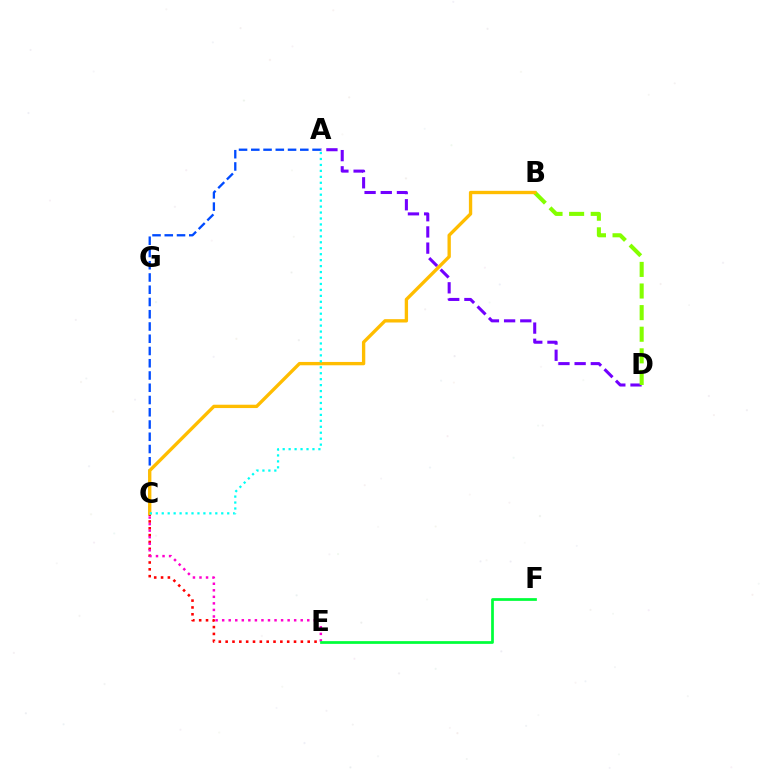{('A', 'D'): [{'color': '#7200ff', 'line_style': 'dashed', 'thickness': 2.2}], ('A', 'C'): [{'color': '#004bff', 'line_style': 'dashed', 'thickness': 1.66}, {'color': '#00fff6', 'line_style': 'dotted', 'thickness': 1.62}], ('C', 'E'): [{'color': '#ff0000', 'line_style': 'dotted', 'thickness': 1.86}, {'color': '#ff00cf', 'line_style': 'dotted', 'thickness': 1.78}], ('B', 'D'): [{'color': '#84ff00', 'line_style': 'dashed', 'thickness': 2.94}], ('B', 'C'): [{'color': '#ffbd00', 'line_style': 'solid', 'thickness': 2.4}], ('E', 'F'): [{'color': '#00ff39', 'line_style': 'solid', 'thickness': 1.97}]}